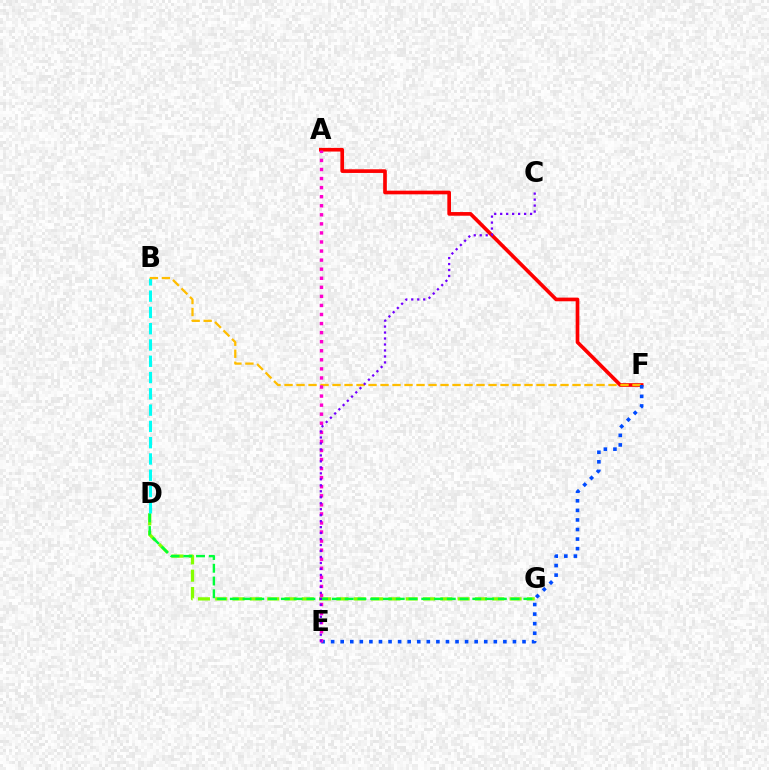{('D', 'G'): [{'color': '#84ff00', 'line_style': 'dashed', 'thickness': 2.35}, {'color': '#00ff39', 'line_style': 'dashed', 'thickness': 1.73}], ('A', 'F'): [{'color': '#ff0000', 'line_style': 'solid', 'thickness': 2.64}], ('B', 'D'): [{'color': '#00fff6', 'line_style': 'dashed', 'thickness': 2.21}], ('B', 'F'): [{'color': '#ffbd00', 'line_style': 'dashed', 'thickness': 1.63}], ('E', 'F'): [{'color': '#004bff', 'line_style': 'dotted', 'thickness': 2.6}], ('A', 'E'): [{'color': '#ff00cf', 'line_style': 'dotted', 'thickness': 2.46}], ('C', 'E'): [{'color': '#7200ff', 'line_style': 'dotted', 'thickness': 1.62}]}